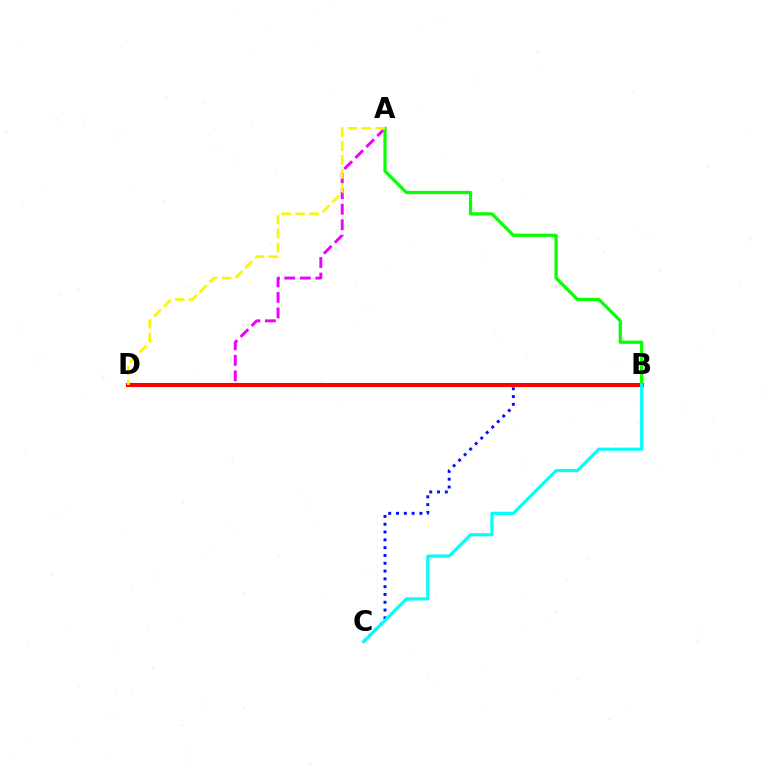{('B', 'C'): [{'color': '#0010ff', 'line_style': 'dotted', 'thickness': 2.12}, {'color': '#00fff6', 'line_style': 'solid', 'thickness': 2.26}], ('A', 'D'): [{'color': '#ee00ff', 'line_style': 'dashed', 'thickness': 2.11}, {'color': '#fcf500', 'line_style': 'dashed', 'thickness': 1.89}], ('B', 'D'): [{'color': '#ff0000', 'line_style': 'solid', 'thickness': 2.94}], ('A', 'B'): [{'color': '#08ff00', 'line_style': 'solid', 'thickness': 2.32}]}